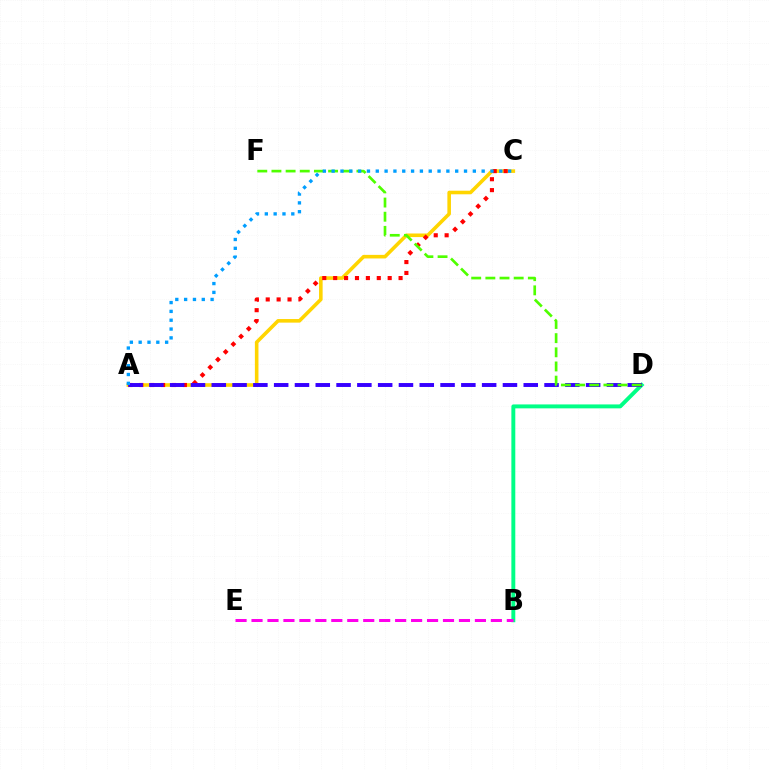{('B', 'D'): [{'color': '#00ff86', 'line_style': 'solid', 'thickness': 2.82}], ('A', 'C'): [{'color': '#ffd500', 'line_style': 'solid', 'thickness': 2.58}, {'color': '#ff0000', 'line_style': 'dotted', 'thickness': 2.96}, {'color': '#009eff', 'line_style': 'dotted', 'thickness': 2.4}], ('A', 'D'): [{'color': '#3700ff', 'line_style': 'dashed', 'thickness': 2.83}], ('D', 'F'): [{'color': '#4fff00', 'line_style': 'dashed', 'thickness': 1.92}], ('B', 'E'): [{'color': '#ff00ed', 'line_style': 'dashed', 'thickness': 2.17}]}